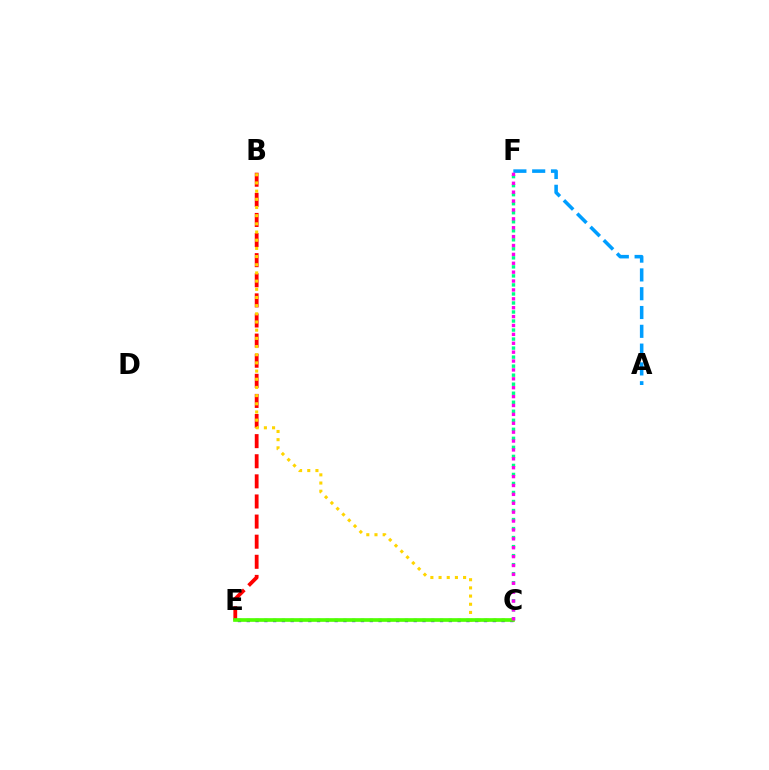{('A', 'F'): [{'color': '#009eff', 'line_style': 'dashed', 'thickness': 2.55}], ('B', 'E'): [{'color': '#ff0000', 'line_style': 'dashed', 'thickness': 2.73}], ('B', 'C'): [{'color': '#ffd500', 'line_style': 'dotted', 'thickness': 2.22}], ('C', 'E'): [{'color': '#3700ff', 'line_style': 'dotted', 'thickness': 2.39}, {'color': '#4fff00', 'line_style': 'solid', 'thickness': 2.64}], ('C', 'F'): [{'color': '#00ff86', 'line_style': 'dotted', 'thickness': 2.45}, {'color': '#ff00ed', 'line_style': 'dotted', 'thickness': 2.42}]}